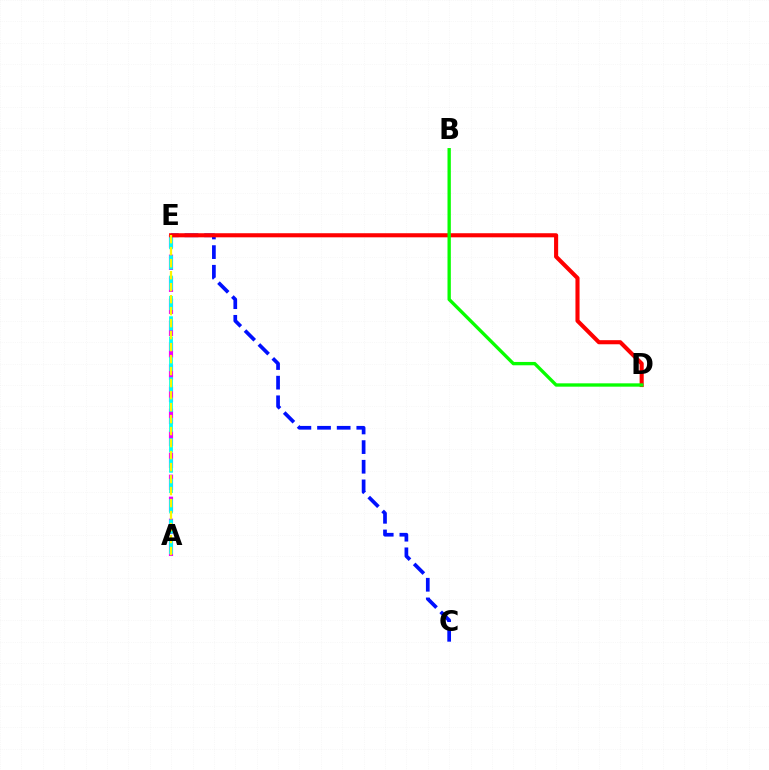{('A', 'E'): [{'color': '#ee00ff', 'line_style': 'dashed', 'thickness': 2.99}, {'color': '#00fff6', 'line_style': 'dashed', 'thickness': 2.76}, {'color': '#fcf500', 'line_style': 'dashed', 'thickness': 1.63}], ('C', 'E'): [{'color': '#0010ff', 'line_style': 'dashed', 'thickness': 2.67}], ('D', 'E'): [{'color': '#ff0000', 'line_style': 'solid', 'thickness': 2.95}], ('B', 'D'): [{'color': '#08ff00', 'line_style': 'solid', 'thickness': 2.4}]}